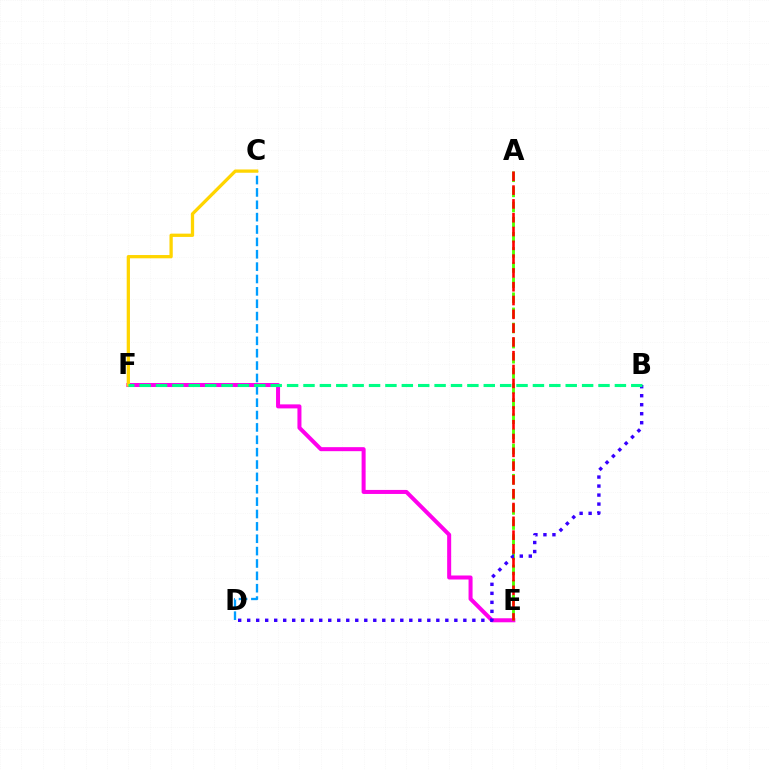{('E', 'F'): [{'color': '#ff00ed', 'line_style': 'solid', 'thickness': 2.89}], ('C', 'D'): [{'color': '#009eff', 'line_style': 'dashed', 'thickness': 1.68}], ('A', 'E'): [{'color': '#4fff00', 'line_style': 'dashed', 'thickness': 2.05}, {'color': '#ff0000', 'line_style': 'dashed', 'thickness': 1.87}], ('B', 'D'): [{'color': '#3700ff', 'line_style': 'dotted', 'thickness': 2.45}], ('C', 'F'): [{'color': '#ffd500', 'line_style': 'solid', 'thickness': 2.36}], ('B', 'F'): [{'color': '#00ff86', 'line_style': 'dashed', 'thickness': 2.23}]}